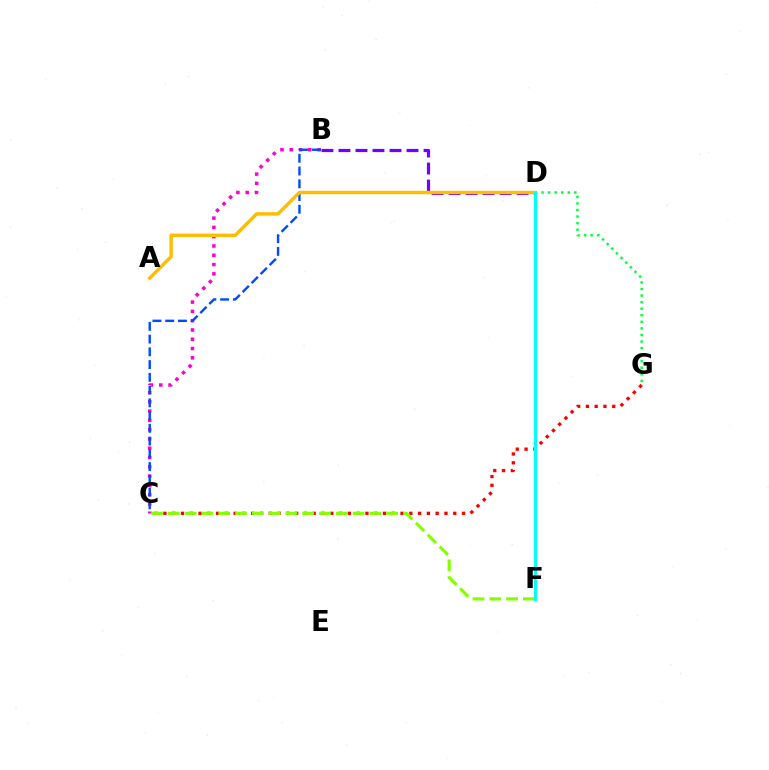{('D', 'G'): [{'color': '#00ff39', 'line_style': 'dotted', 'thickness': 1.78}], ('B', 'C'): [{'color': '#ff00cf', 'line_style': 'dotted', 'thickness': 2.52}, {'color': '#004bff', 'line_style': 'dashed', 'thickness': 1.73}], ('C', 'G'): [{'color': '#ff0000', 'line_style': 'dotted', 'thickness': 2.39}], ('C', 'F'): [{'color': '#84ff00', 'line_style': 'dashed', 'thickness': 2.28}], ('B', 'D'): [{'color': '#7200ff', 'line_style': 'dashed', 'thickness': 2.31}], ('A', 'D'): [{'color': '#ffbd00', 'line_style': 'solid', 'thickness': 2.48}], ('D', 'F'): [{'color': '#00fff6', 'line_style': 'solid', 'thickness': 2.28}]}